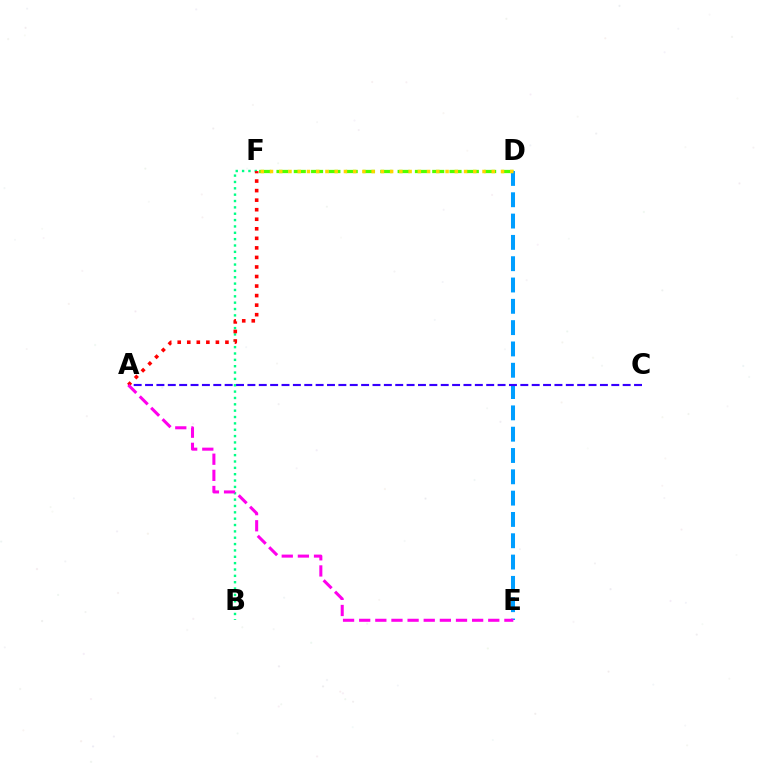{('B', 'F'): [{'color': '#00ff86', 'line_style': 'dotted', 'thickness': 1.73}], ('D', 'F'): [{'color': '#4fff00', 'line_style': 'dashed', 'thickness': 2.35}, {'color': '#ffd500', 'line_style': 'dotted', 'thickness': 2.51}], ('D', 'E'): [{'color': '#009eff', 'line_style': 'dashed', 'thickness': 2.9}], ('A', 'C'): [{'color': '#3700ff', 'line_style': 'dashed', 'thickness': 1.54}], ('A', 'F'): [{'color': '#ff0000', 'line_style': 'dotted', 'thickness': 2.59}], ('A', 'E'): [{'color': '#ff00ed', 'line_style': 'dashed', 'thickness': 2.19}]}